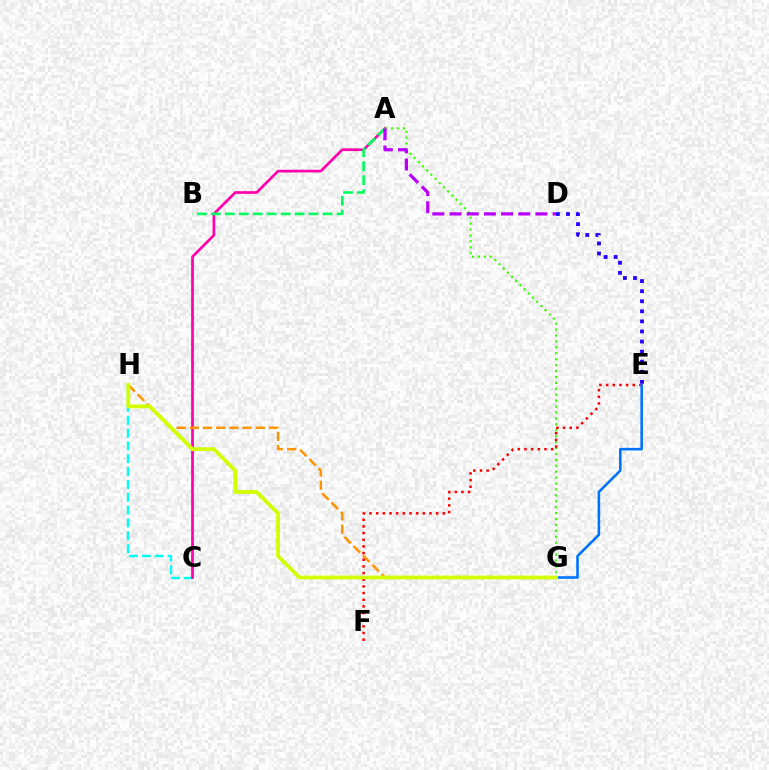{('C', 'H'): [{'color': '#00fff6', 'line_style': 'dashed', 'thickness': 1.74}], ('A', 'C'): [{'color': '#ff00ac', 'line_style': 'solid', 'thickness': 1.95}], ('A', 'G'): [{'color': '#3dff00', 'line_style': 'dotted', 'thickness': 1.61}], ('A', 'B'): [{'color': '#00ff5c', 'line_style': 'dashed', 'thickness': 1.9}], ('G', 'H'): [{'color': '#ff9400', 'line_style': 'dashed', 'thickness': 1.79}, {'color': '#d1ff00', 'line_style': 'solid', 'thickness': 2.73}], ('A', 'D'): [{'color': '#b900ff', 'line_style': 'dashed', 'thickness': 2.34}], ('E', 'F'): [{'color': '#ff0000', 'line_style': 'dotted', 'thickness': 1.81}], ('E', 'G'): [{'color': '#0074ff', 'line_style': 'solid', 'thickness': 1.87}], ('D', 'E'): [{'color': '#2500ff', 'line_style': 'dotted', 'thickness': 2.74}]}